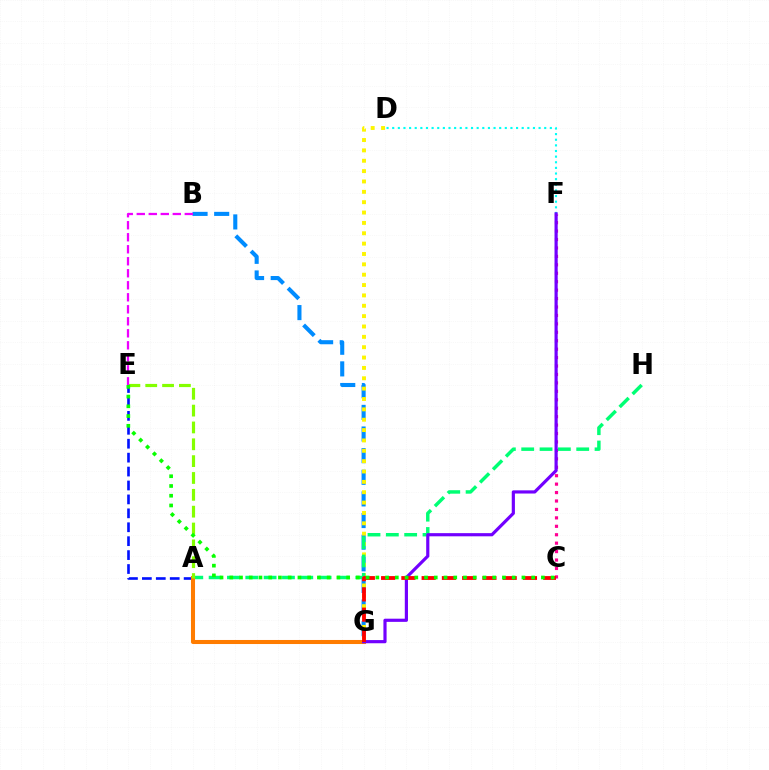{('D', 'F'): [{'color': '#00fff6', 'line_style': 'dotted', 'thickness': 1.53}], ('C', 'F'): [{'color': '#ff0094', 'line_style': 'dotted', 'thickness': 2.29}], ('A', 'E'): [{'color': '#0010ff', 'line_style': 'dashed', 'thickness': 1.89}, {'color': '#84ff00', 'line_style': 'dashed', 'thickness': 2.29}], ('B', 'G'): [{'color': '#008cff', 'line_style': 'dashed', 'thickness': 2.94}], ('D', 'G'): [{'color': '#fcf500', 'line_style': 'dotted', 'thickness': 2.81}], ('A', 'H'): [{'color': '#00ff74', 'line_style': 'dashed', 'thickness': 2.49}], ('A', 'G'): [{'color': '#ff7c00', 'line_style': 'solid', 'thickness': 2.92}], ('F', 'G'): [{'color': '#7200ff', 'line_style': 'solid', 'thickness': 2.29}], ('B', 'E'): [{'color': '#ee00ff', 'line_style': 'dashed', 'thickness': 1.63}], ('C', 'G'): [{'color': '#ff0000', 'line_style': 'dashed', 'thickness': 2.75}], ('C', 'E'): [{'color': '#08ff00', 'line_style': 'dotted', 'thickness': 2.65}]}